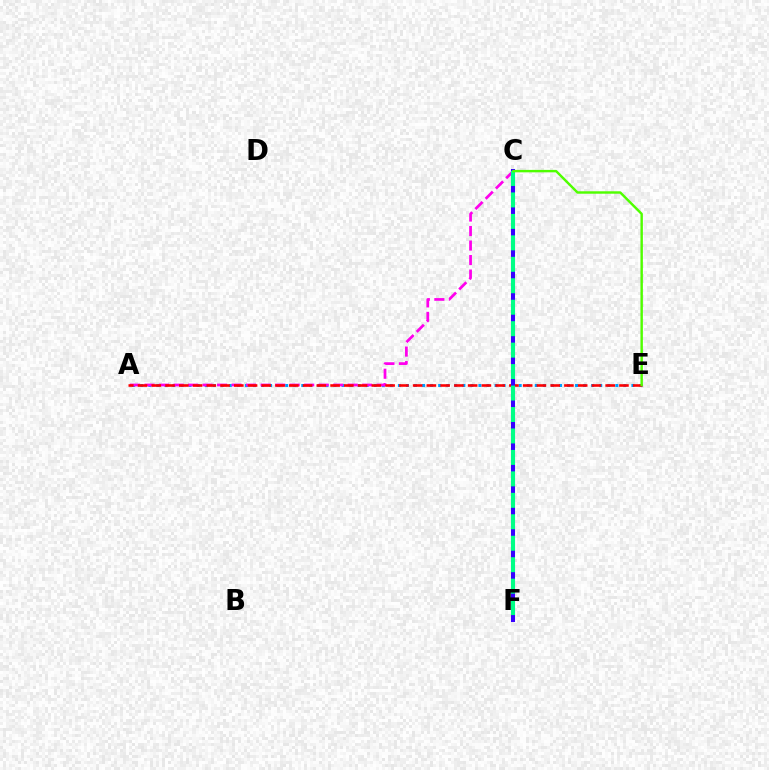{('C', 'F'): [{'color': '#ffd500', 'line_style': 'dotted', 'thickness': 1.64}, {'color': '#3700ff', 'line_style': 'solid', 'thickness': 2.92}, {'color': '#00ff86', 'line_style': 'dashed', 'thickness': 2.91}], ('A', 'E'): [{'color': '#009eff', 'line_style': 'dotted', 'thickness': 2.19}, {'color': '#ff0000', 'line_style': 'dashed', 'thickness': 1.87}], ('A', 'C'): [{'color': '#ff00ed', 'line_style': 'dashed', 'thickness': 1.97}], ('C', 'E'): [{'color': '#4fff00', 'line_style': 'solid', 'thickness': 1.75}]}